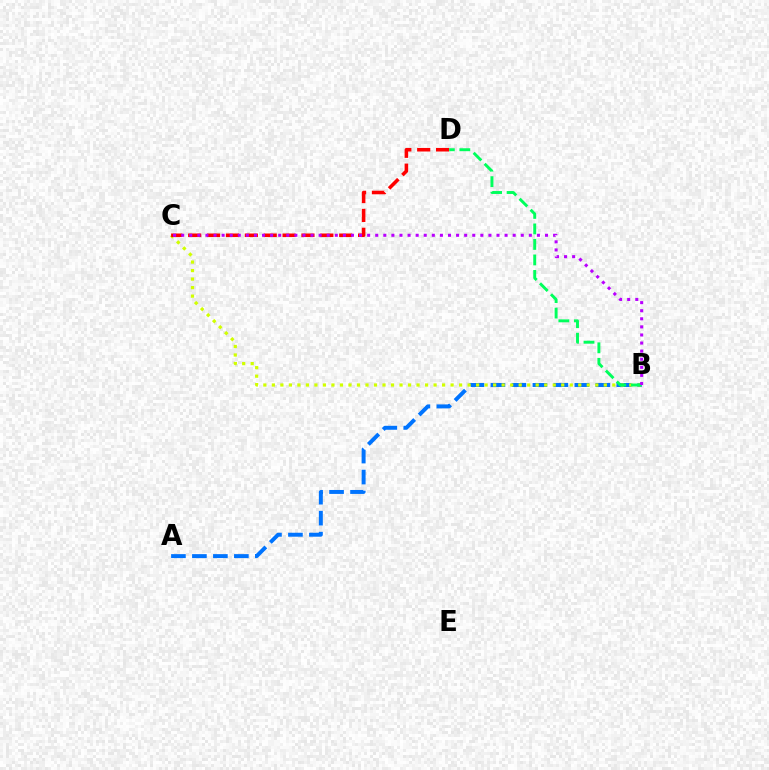{('A', 'B'): [{'color': '#0074ff', 'line_style': 'dashed', 'thickness': 2.85}], ('B', 'C'): [{'color': '#d1ff00', 'line_style': 'dotted', 'thickness': 2.31}, {'color': '#b900ff', 'line_style': 'dotted', 'thickness': 2.2}], ('C', 'D'): [{'color': '#ff0000', 'line_style': 'dashed', 'thickness': 2.56}], ('B', 'D'): [{'color': '#00ff5c', 'line_style': 'dashed', 'thickness': 2.11}]}